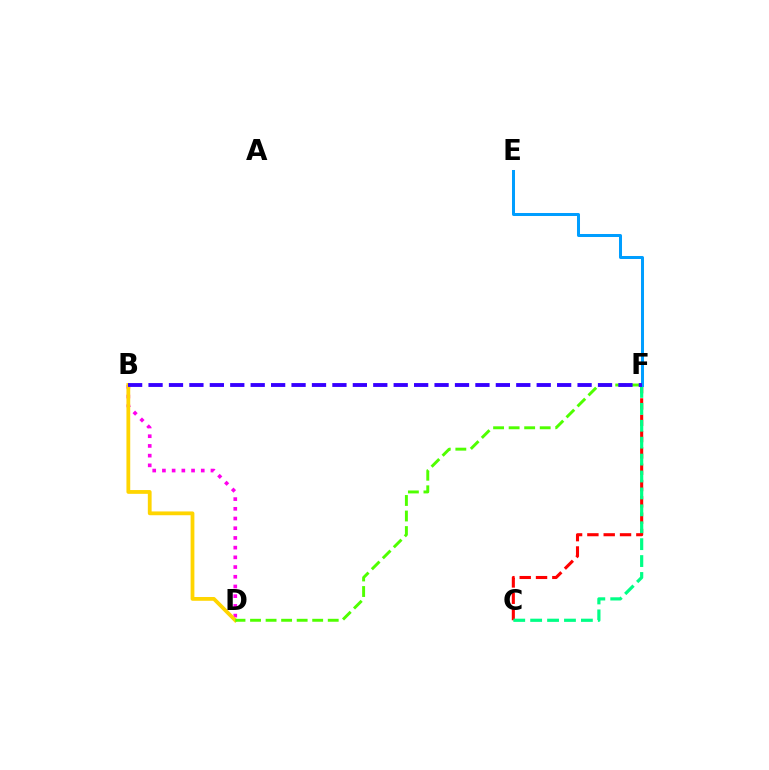{('B', 'D'): [{'color': '#ff00ed', 'line_style': 'dotted', 'thickness': 2.64}, {'color': '#ffd500', 'line_style': 'solid', 'thickness': 2.73}], ('C', 'F'): [{'color': '#ff0000', 'line_style': 'dashed', 'thickness': 2.22}, {'color': '#00ff86', 'line_style': 'dashed', 'thickness': 2.3}], ('E', 'F'): [{'color': '#009eff', 'line_style': 'solid', 'thickness': 2.16}], ('D', 'F'): [{'color': '#4fff00', 'line_style': 'dashed', 'thickness': 2.11}], ('B', 'F'): [{'color': '#3700ff', 'line_style': 'dashed', 'thickness': 2.78}]}